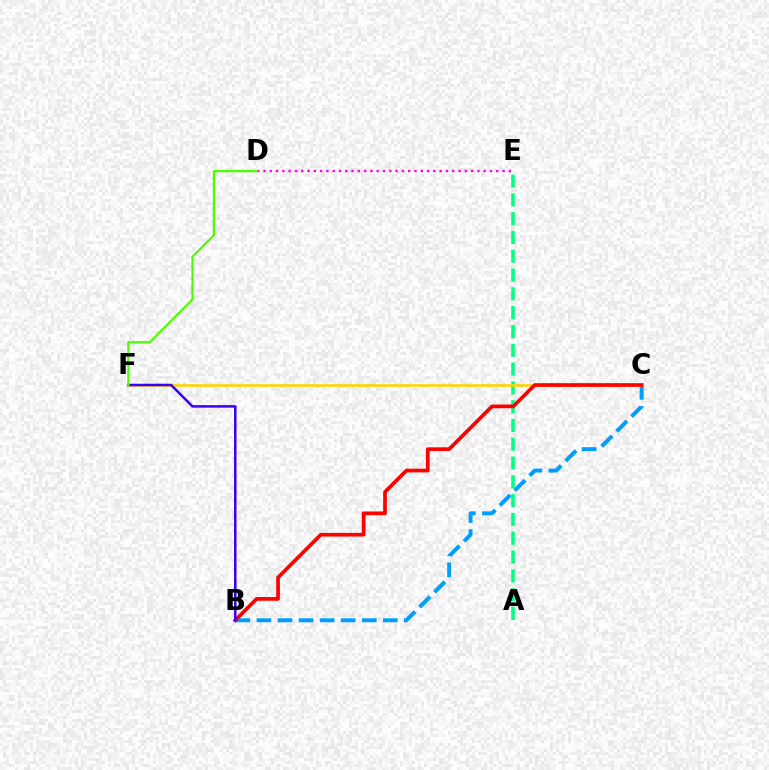{('B', 'C'): [{'color': '#009eff', 'line_style': 'dashed', 'thickness': 2.86}, {'color': '#ff0000', 'line_style': 'solid', 'thickness': 2.66}], ('A', 'E'): [{'color': '#00ff86', 'line_style': 'dashed', 'thickness': 2.55}], ('C', 'F'): [{'color': '#ffd500', 'line_style': 'solid', 'thickness': 1.9}], ('D', 'E'): [{'color': '#ff00ed', 'line_style': 'dotted', 'thickness': 1.71}], ('B', 'F'): [{'color': '#3700ff', 'line_style': 'solid', 'thickness': 1.82}], ('D', 'F'): [{'color': '#4fff00', 'line_style': 'solid', 'thickness': 1.6}]}